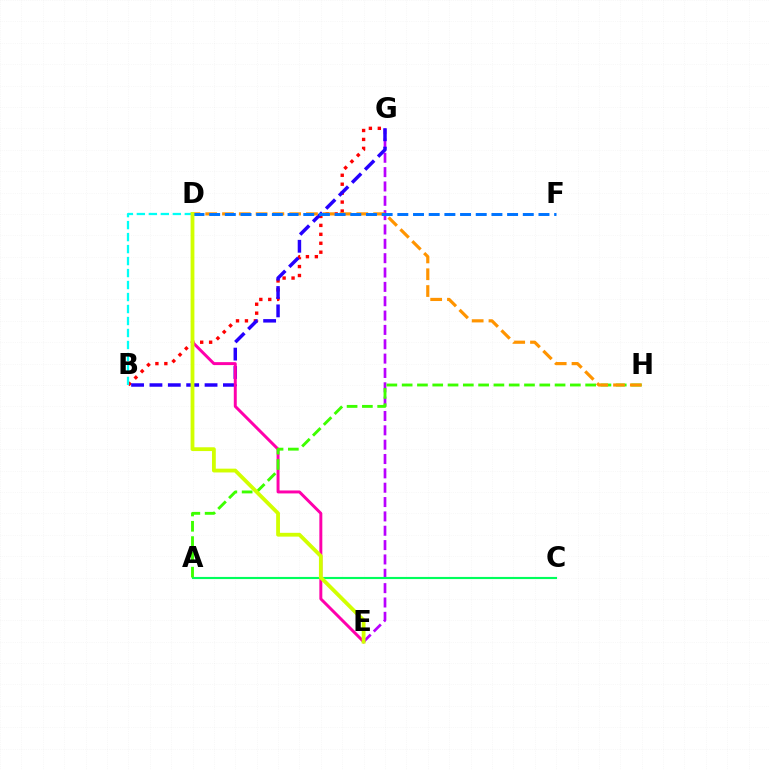{('B', 'G'): [{'color': '#ff0000', 'line_style': 'dotted', 'thickness': 2.43}, {'color': '#2500ff', 'line_style': 'dashed', 'thickness': 2.5}], ('E', 'G'): [{'color': '#b900ff', 'line_style': 'dashed', 'thickness': 1.95}], ('D', 'E'): [{'color': '#ff00ac', 'line_style': 'solid', 'thickness': 2.13}, {'color': '#d1ff00', 'line_style': 'solid', 'thickness': 2.74}], ('A', 'C'): [{'color': '#00ff5c', 'line_style': 'solid', 'thickness': 1.54}], ('B', 'D'): [{'color': '#00fff6', 'line_style': 'dashed', 'thickness': 1.63}], ('A', 'H'): [{'color': '#3dff00', 'line_style': 'dashed', 'thickness': 2.08}], ('D', 'H'): [{'color': '#ff9400', 'line_style': 'dashed', 'thickness': 2.28}], ('D', 'F'): [{'color': '#0074ff', 'line_style': 'dashed', 'thickness': 2.13}]}